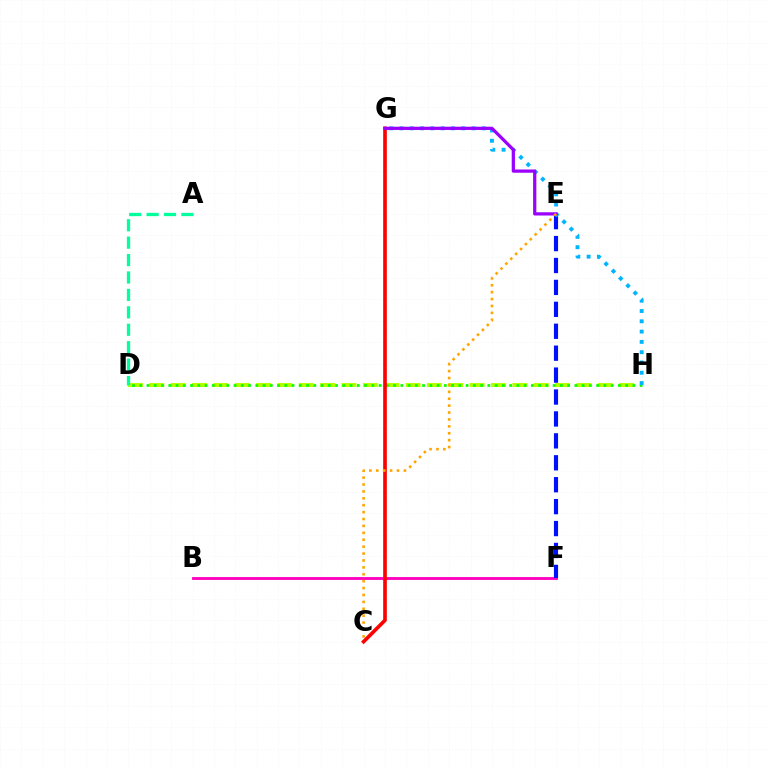{('B', 'F'): [{'color': '#ff00bd', 'line_style': 'solid', 'thickness': 2.05}], ('D', 'H'): [{'color': '#b3ff00', 'line_style': 'dashed', 'thickness': 2.9}, {'color': '#08ff00', 'line_style': 'dotted', 'thickness': 1.97}], ('E', 'F'): [{'color': '#0010ff', 'line_style': 'dashed', 'thickness': 2.98}], ('G', 'H'): [{'color': '#00b5ff', 'line_style': 'dotted', 'thickness': 2.8}], ('A', 'D'): [{'color': '#00ff9d', 'line_style': 'dashed', 'thickness': 2.37}], ('C', 'G'): [{'color': '#ff0000', 'line_style': 'solid', 'thickness': 2.63}], ('E', 'G'): [{'color': '#9b00ff', 'line_style': 'solid', 'thickness': 2.33}], ('C', 'E'): [{'color': '#ffa500', 'line_style': 'dotted', 'thickness': 1.88}]}